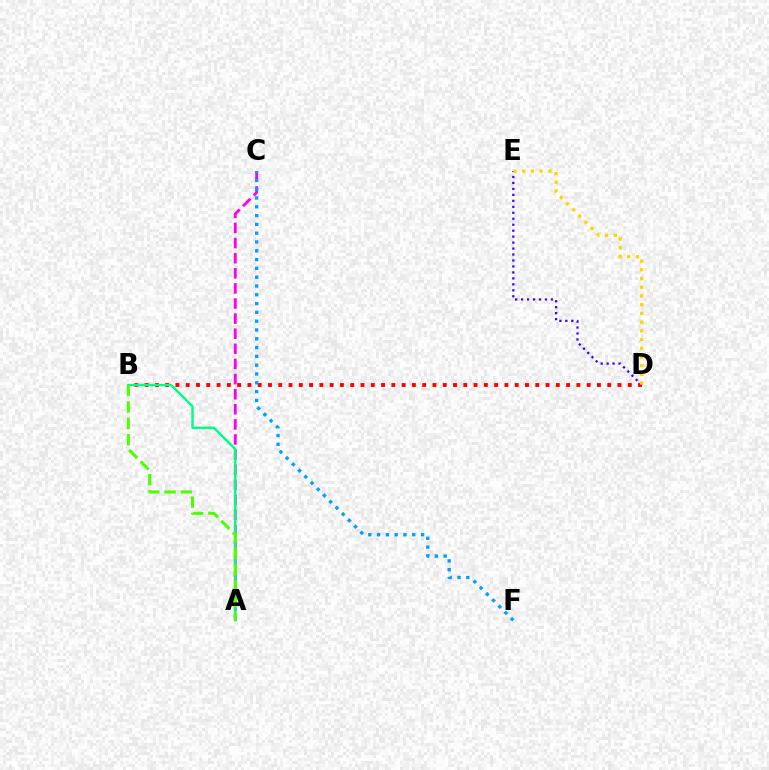{('A', 'C'): [{'color': '#ff00ed', 'line_style': 'dashed', 'thickness': 2.05}], ('B', 'D'): [{'color': '#ff0000', 'line_style': 'dotted', 'thickness': 2.79}], ('D', 'E'): [{'color': '#3700ff', 'line_style': 'dotted', 'thickness': 1.62}, {'color': '#ffd500', 'line_style': 'dotted', 'thickness': 2.37}], ('A', 'B'): [{'color': '#00ff86', 'line_style': 'solid', 'thickness': 1.74}, {'color': '#4fff00', 'line_style': 'dashed', 'thickness': 2.22}], ('C', 'F'): [{'color': '#009eff', 'line_style': 'dotted', 'thickness': 2.39}]}